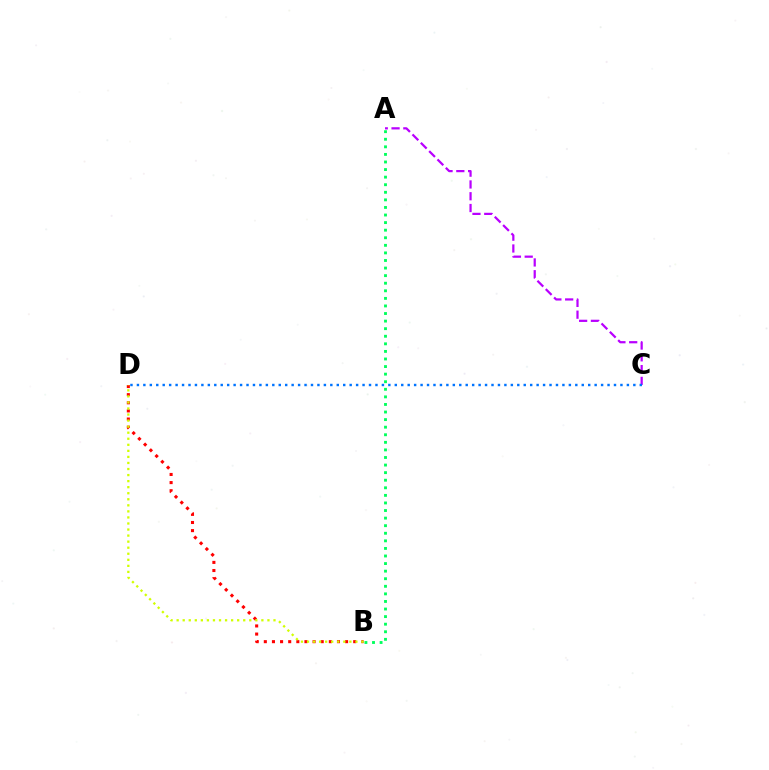{('B', 'D'): [{'color': '#ff0000', 'line_style': 'dotted', 'thickness': 2.21}, {'color': '#d1ff00', 'line_style': 'dotted', 'thickness': 1.64}], ('A', 'C'): [{'color': '#b900ff', 'line_style': 'dashed', 'thickness': 1.6}], ('A', 'B'): [{'color': '#00ff5c', 'line_style': 'dotted', 'thickness': 2.06}], ('C', 'D'): [{'color': '#0074ff', 'line_style': 'dotted', 'thickness': 1.75}]}